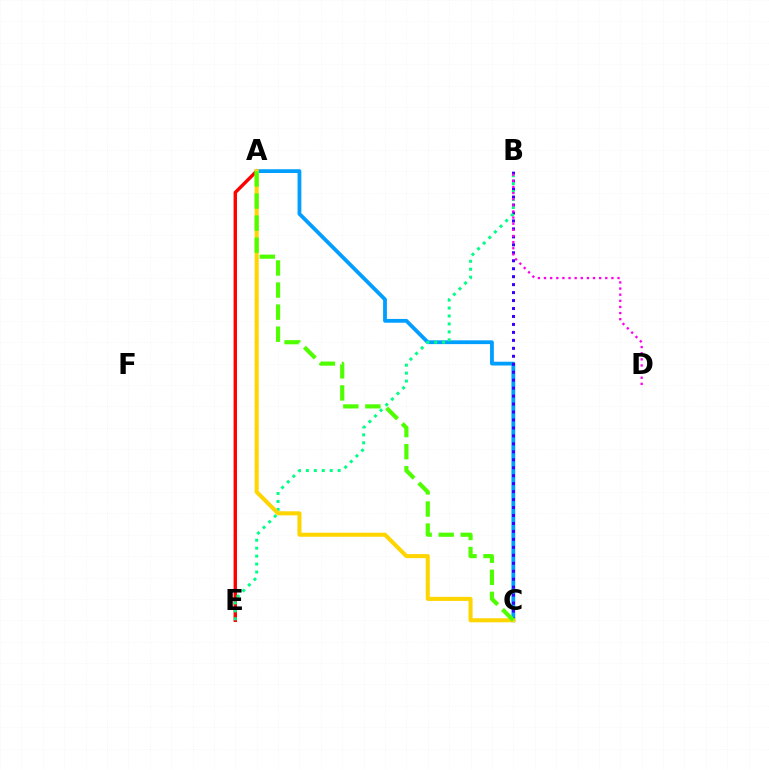{('A', 'E'): [{'color': '#ff0000', 'line_style': 'solid', 'thickness': 2.44}], ('A', 'C'): [{'color': '#009eff', 'line_style': 'solid', 'thickness': 2.73}, {'color': '#ffd500', 'line_style': 'solid', 'thickness': 2.91}, {'color': '#4fff00', 'line_style': 'dashed', 'thickness': 3.0}], ('B', 'C'): [{'color': '#3700ff', 'line_style': 'dotted', 'thickness': 2.16}], ('B', 'E'): [{'color': '#00ff86', 'line_style': 'dotted', 'thickness': 2.16}], ('B', 'D'): [{'color': '#ff00ed', 'line_style': 'dotted', 'thickness': 1.66}]}